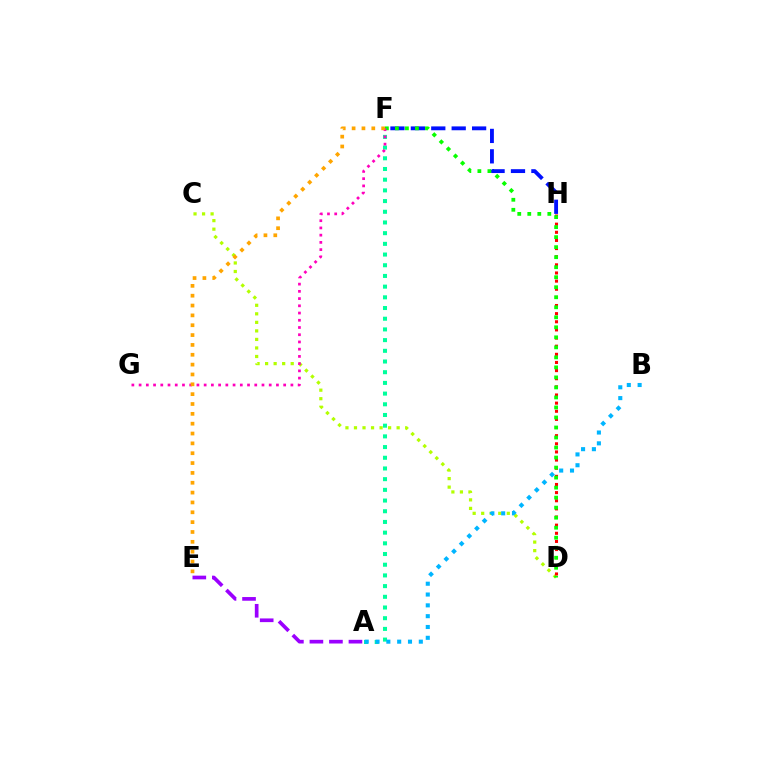{('A', 'E'): [{'color': '#9b00ff', 'line_style': 'dashed', 'thickness': 2.65}], ('F', 'H'): [{'color': '#0010ff', 'line_style': 'dashed', 'thickness': 2.77}], ('C', 'D'): [{'color': '#b3ff00', 'line_style': 'dotted', 'thickness': 2.32}], ('D', 'H'): [{'color': '#ff0000', 'line_style': 'dotted', 'thickness': 2.21}], ('D', 'F'): [{'color': '#08ff00', 'line_style': 'dotted', 'thickness': 2.72}], ('A', 'F'): [{'color': '#00ff9d', 'line_style': 'dotted', 'thickness': 2.91}], ('F', 'G'): [{'color': '#ff00bd', 'line_style': 'dotted', 'thickness': 1.96}], ('E', 'F'): [{'color': '#ffa500', 'line_style': 'dotted', 'thickness': 2.67}], ('A', 'B'): [{'color': '#00b5ff', 'line_style': 'dotted', 'thickness': 2.94}]}